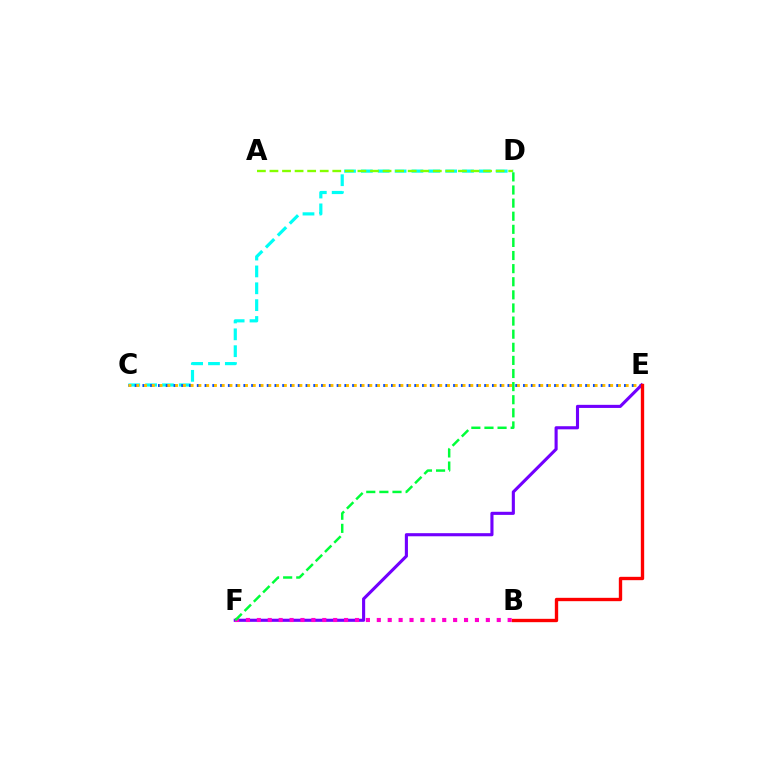{('C', 'D'): [{'color': '#00fff6', 'line_style': 'dashed', 'thickness': 2.29}], ('C', 'E'): [{'color': '#004bff', 'line_style': 'dotted', 'thickness': 2.11}, {'color': '#ffbd00', 'line_style': 'dotted', 'thickness': 2.11}], ('A', 'D'): [{'color': '#84ff00', 'line_style': 'dashed', 'thickness': 1.71}], ('E', 'F'): [{'color': '#7200ff', 'line_style': 'solid', 'thickness': 2.24}], ('B', 'F'): [{'color': '#ff00cf', 'line_style': 'dotted', 'thickness': 2.96}], ('D', 'F'): [{'color': '#00ff39', 'line_style': 'dashed', 'thickness': 1.78}], ('B', 'E'): [{'color': '#ff0000', 'line_style': 'solid', 'thickness': 2.41}]}